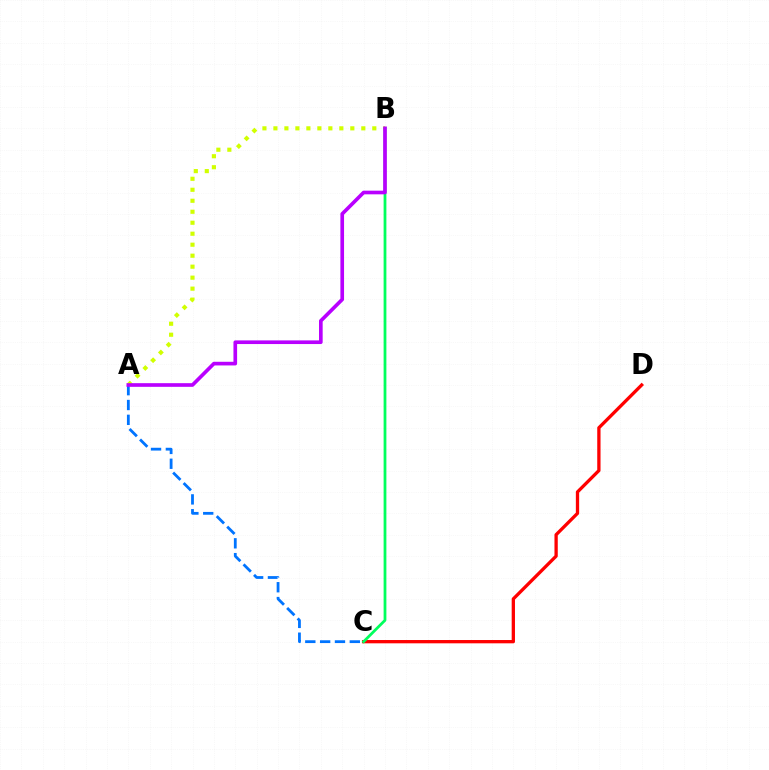{('C', 'D'): [{'color': '#ff0000', 'line_style': 'solid', 'thickness': 2.37}], ('A', 'C'): [{'color': '#0074ff', 'line_style': 'dashed', 'thickness': 2.02}], ('A', 'B'): [{'color': '#d1ff00', 'line_style': 'dotted', 'thickness': 2.99}, {'color': '#b900ff', 'line_style': 'solid', 'thickness': 2.63}], ('B', 'C'): [{'color': '#00ff5c', 'line_style': 'solid', 'thickness': 2.0}]}